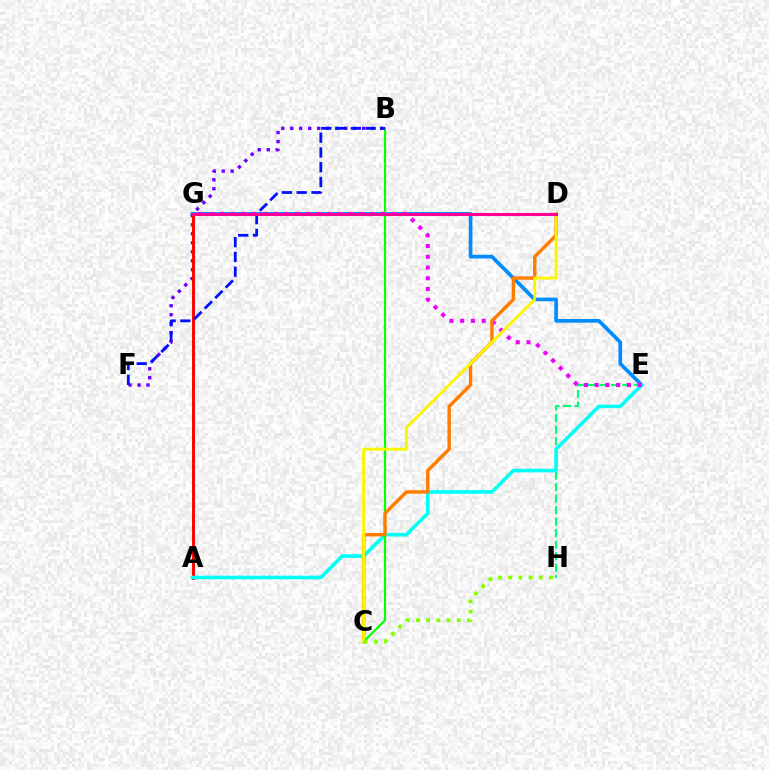{('E', 'G'): [{'color': '#008cff', 'line_style': 'solid', 'thickness': 2.65}, {'color': '#ee00ff', 'line_style': 'dotted', 'thickness': 2.92}], ('E', 'H'): [{'color': '#00ff74', 'line_style': 'dashed', 'thickness': 1.56}], ('B', 'F'): [{'color': '#7200ff', 'line_style': 'dotted', 'thickness': 2.44}, {'color': '#0010ff', 'line_style': 'dashed', 'thickness': 2.01}], ('A', 'G'): [{'color': '#ff0000', 'line_style': 'solid', 'thickness': 2.11}], ('A', 'E'): [{'color': '#00fff6', 'line_style': 'solid', 'thickness': 2.58}], ('B', 'C'): [{'color': '#08ff00', 'line_style': 'solid', 'thickness': 1.56}], ('C', 'D'): [{'color': '#ff7c00', 'line_style': 'solid', 'thickness': 2.47}, {'color': '#fcf500', 'line_style': 'solid', 'thickness': 2.09}], ('D', 'G'): [{'color': '#ff0094', 'line_style': 'solid', 'thickness': 2.2}], ('C', 'H'): [{'color': '#84ff00', 'line_style': 'dotted', 'thickness': 2.77}]}